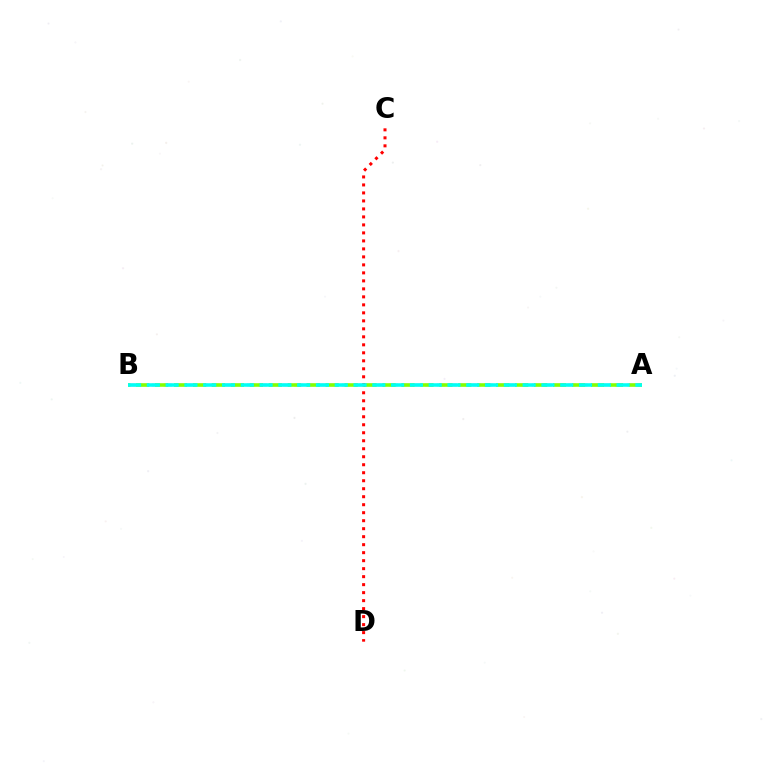{('A', 'B'): [{'color': '#7200ff', 'line_style': 'dashed', 'thickness': 1.61}, {'color': '#84ff00', 'line_style': 'dashed', 'thickness': 2.57}, {'color': '#00fff6', 'line_style': 'dashed', 'thickness': 2.55}], ('C', 'D'): [{'color': '#ff0000', 'line_style': 'dotted', 'thickness': 2.17}]}